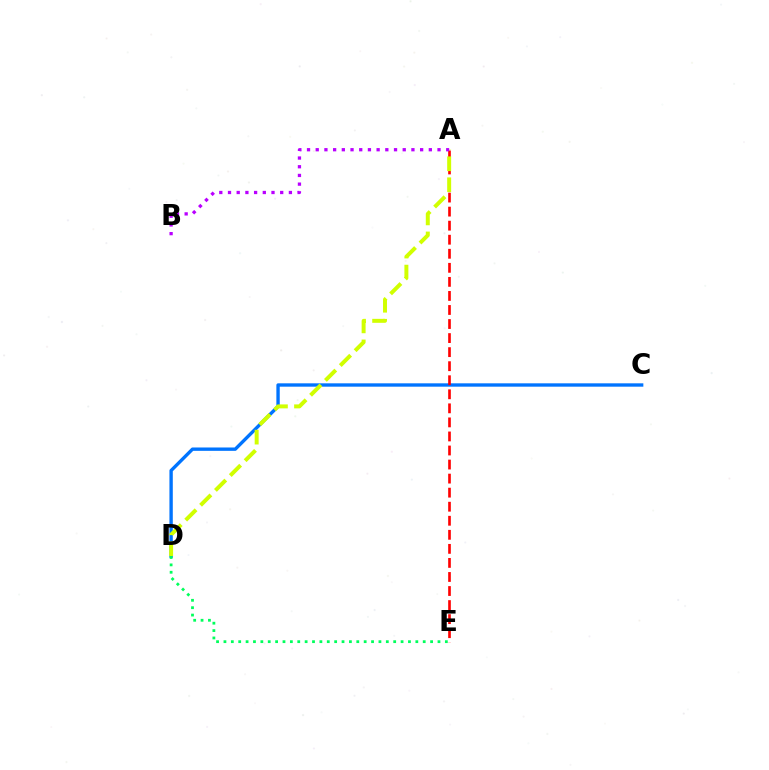{('C', 'D'): [{'color': '#0074ff', 'line_style': 'solid', 'thickness': 2.42}], ('A', 'E'): [{'color': '#ff0000', 'line_style': 'dashed', 'thickness': 1.91}], ('A', 'D'): [{'color': '#d1ff00', 'line_style': 'dashed', 'thickness': 2.85}], ('A', 'B'): [{'color': '#b900ff', 'line_style': 'dotted', 'thickness': 2.36}], ('D', 'E'): [{'color': '#00ff5c', 'line_style': 'dotted', 'thickness': 2.01}]}